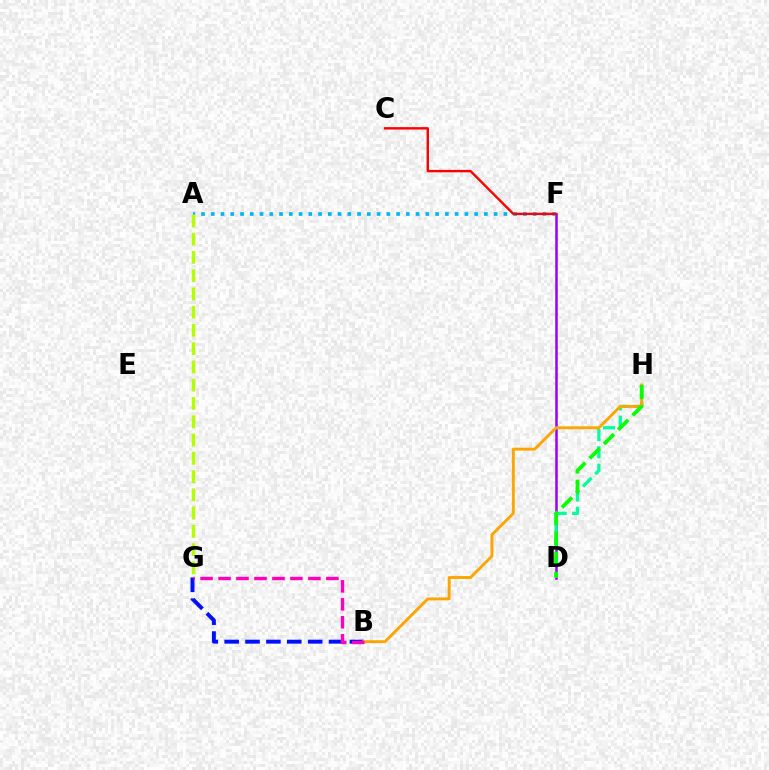{('D', 'F'): [{'color': '#9b00ff', 'line_style': 'solid', 'thickness': 1.83}], ('D', 'H'): [{'color': '#00ff9d', 'line_style': 'dashed', 'thickness': 2.36}, {'color': '#08ff00', 'line_style': 'dashed', 'thickness': 2.74}], ('B', 'G'): [{'color': '#0010ff', 'line_style': 'dashed', 'thickness': 2.84}, {'color': '#ff00bd', 'line_style': 'dashed', 'thickness': 2.44}], ('B', 'H'): [{'color': '#ffa500', 'line_style': 'solid', 'thickness': 2.1}], ('A', 'F'): [{'color': '#00b5ff', 'line_style': 'dotted', 'thickness': 2.65}], ('C', 'F'): [{'color': '#ff0000', 'line_style': 'solid', 'thickness': 1.73}], ('A', 'G'): [{'color': '#b3ff00', 'line_style': 'dashed', 'thickness': 2.48}]}